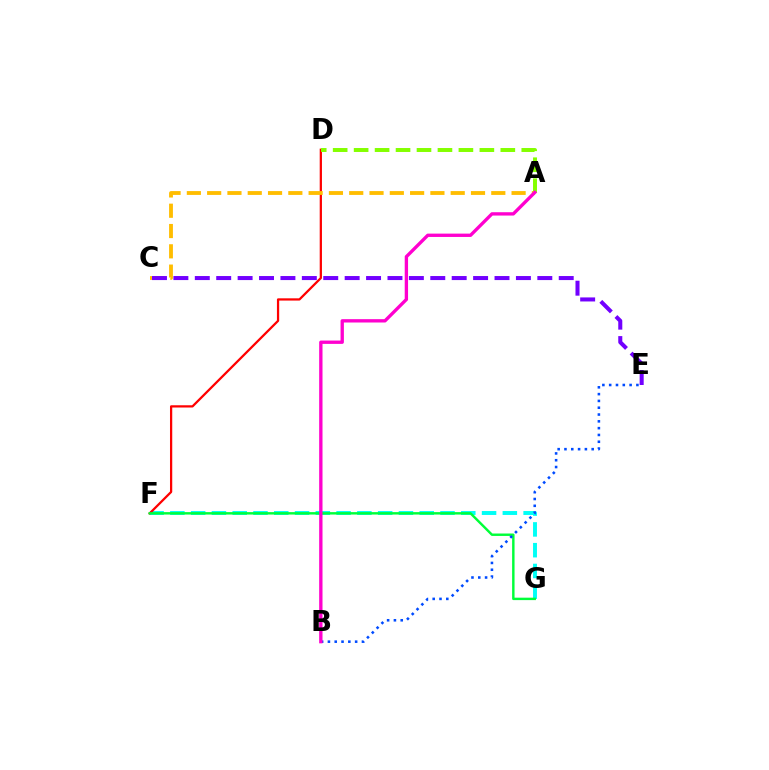{('F', 'G'): [{'color': '#00fff6', 'line_style': 'dashed', 'thickness': 2.82}, {'color': '#00ff39', 'line_style': 'solid', 'thickness': 1.75}], ('D', 'F'): [{'color': '#ff0000', 'line_style': 'solid', 'thickness': 1.62}], ('A', 'D'): [{'color': '#84ff00', 'line_style': 'dashed', 'thickness': 2.85}], ('A', 'C'): [{'color': '#ffbd00', 'line_style': 'dashed', 'thickness': 2.76}], ('B', 'E'): [{'color': '#004bff', 'line_style': 'dotted', 'thickness': 1.85}], ('C', 'E'): [{'color': '#7200ff', 'line_style': 'dashed', 'thickness': 2.91}], ('A', 'B'): [{'color': '#ff00cf', 'line_style': 'solid', 'thickness': 2.4}]}